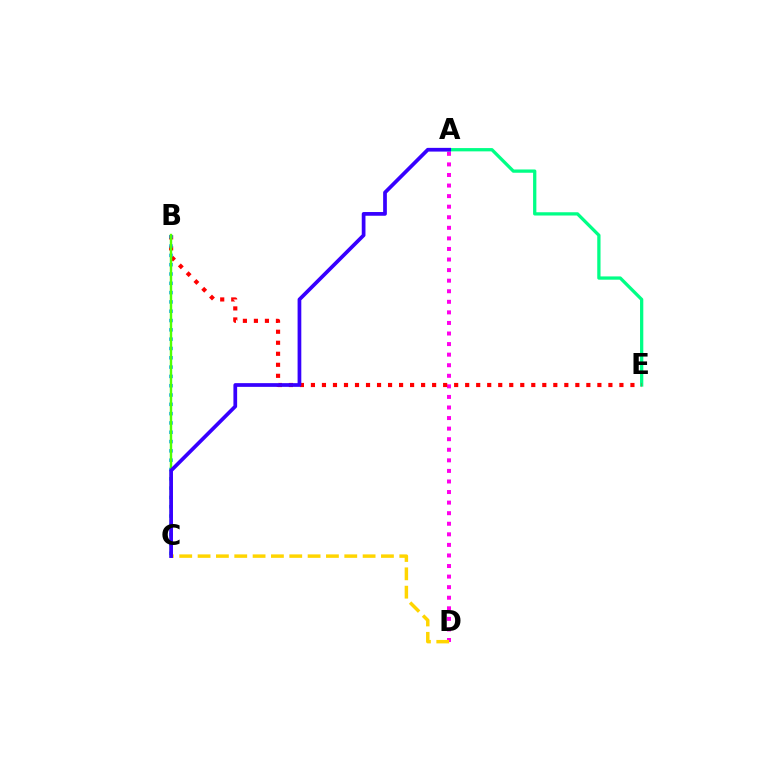{('A', 'E'): [{'color': '#00ff86', 'line_style': 'solid', 'thickness': 2.36}], ('A', 'D'): [{'color': '#ff00ed', 'line_style': 'dotted', 'thickness': 2.87}], ('B', 'E'): [{'color': '#ff0000', 'line_style': 'dotted', 'thickness': 2.99}], ('B', 'C'): [{'color': '#009eff', 'line_style': 'dotted', 'thickness': 2.53}, {'color': '#4fff00', 'line_style': 'solid', 'thickness': 1.74}], ('C', 'D'): [{'color': '#ffd500', 'line_style': 'dashed', 'thickness': 2.49}], ('A', 'C'): [{'color': '#3700ff', 'line_style': 'solid', 'thickness': 2.68}]}